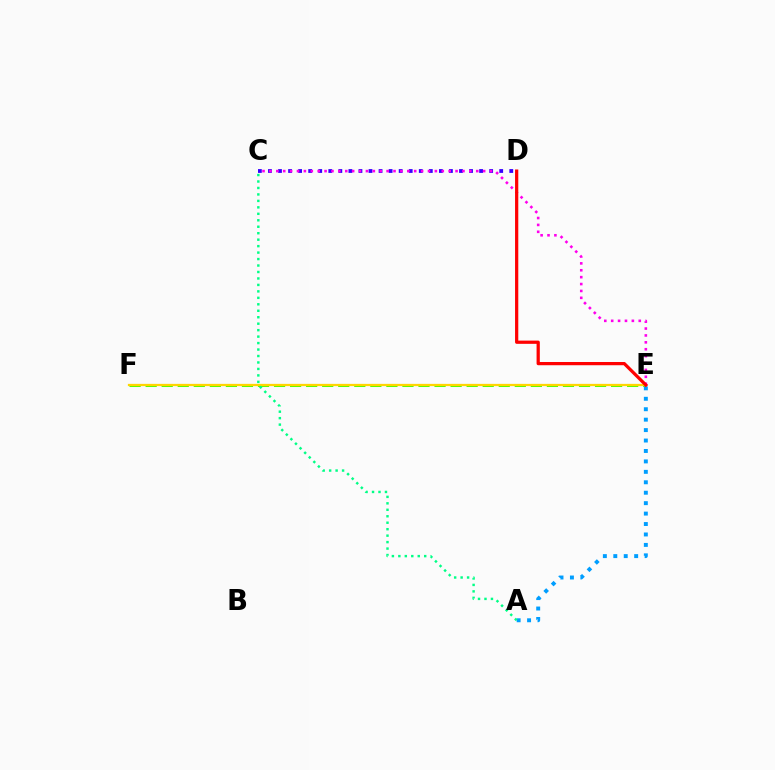{('E', 'F'): [{'color': '#4fff00', 'line_style': 'dashed', 'thickness': 2.18}, {'color': '#ffd500', 'line_style': 'solid', 'thickness': 1.62}], ('A', 'E'): [{'color': '#009eff', 'line_style': 'dotted', 'thickness': 2.84}], ('C', 'D'): [{'color': '#3700ff', 'line_style': 'dotted', 'thickness': 2.73}], ('C', 'E'): [{'color': '#ff00ed', 'line_style': 'dotted', 'thickness': 1.87}], ('A', 'C'): [{'color': '#00ff86', 'line_style': 'dotted', 'thickness': 1.76}], ('D', 'E'): [{'color': '#ff0000', 'line_style': 'solid', 'thickness': 2.33}]}